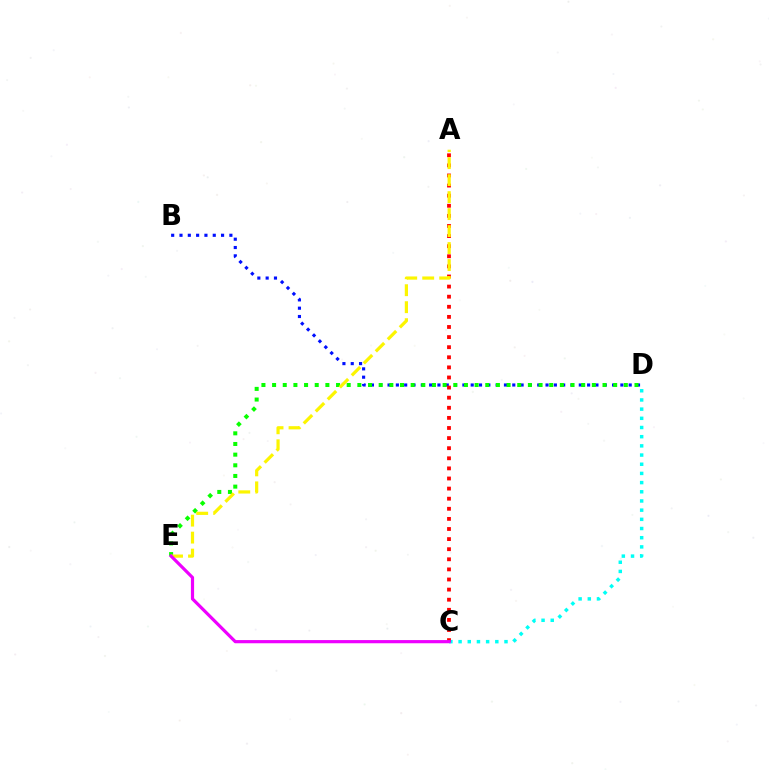{('B', 'D'): [{'color': '#0010ff', 'line_style': 'dotted', 'thickness': 2.26}], ('C', 'D'): [{'color': '#00fff6', 'line_style': 'dotted', 'thickness': 2.5}], ('D', 'E'): [{'color': '#08ff00', 'line_style': 'dotted', 'thickness': 2.9}], ('A', 'C'): [{'color': '#ff0000', 'line_style': 'dotted', 'thickness': 2.74}], ('A', 'E'): [{'color': '#fcf500', 'line_style': 'dashed', 'thickness': 2.31}], ('C', 'E'): [{'color': '#ee00ff', 'line_style': 'solid', 'thickness': 2.29}]}